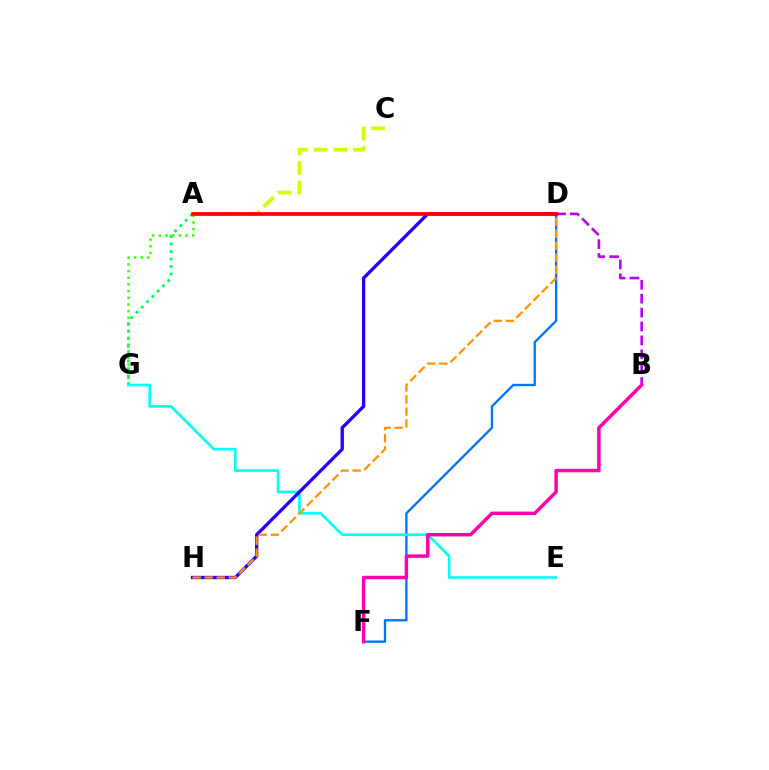{('B', 'D'): [{'color': '#b900ff', 'line_style': 'dashed', 'thickness': 1.89}], ('A', 'G'): [{'color': '#3dff00', 'line_style': 'dotted', 'thickness': 1.82}, {'color': '#00ff5c', 'line_style': 'dotted', 'thickness': 2.03}], ('A', 'C'): [{'color': '#d1ff00', 'line_style': 'dashed', 'thickness': 2.68}], ('D', 'F'): [{'color': '#0074ff', 'line_style': 'solid', 'thickness': 1.68}], ('E', 'G'): [{'color': '#00fff6', 'line_style': 'solid', 'thickness': 1.91}], ('D', 'H'): [{'color': '#2500ff', 'line_style': 'solid', 'thickness': 2.4}, {'color': '#ff9400', 'line_style': 'dashed', 'thickness': 1.64}], ('A', 'D'): [{'color': '#ff0000', 'line_style': 'solid', 'thickness': 2.66}], ('B', 'F'): [{'color': '#ff00ac', 'line_style': 'solid', 'thickness': 2.49}]}